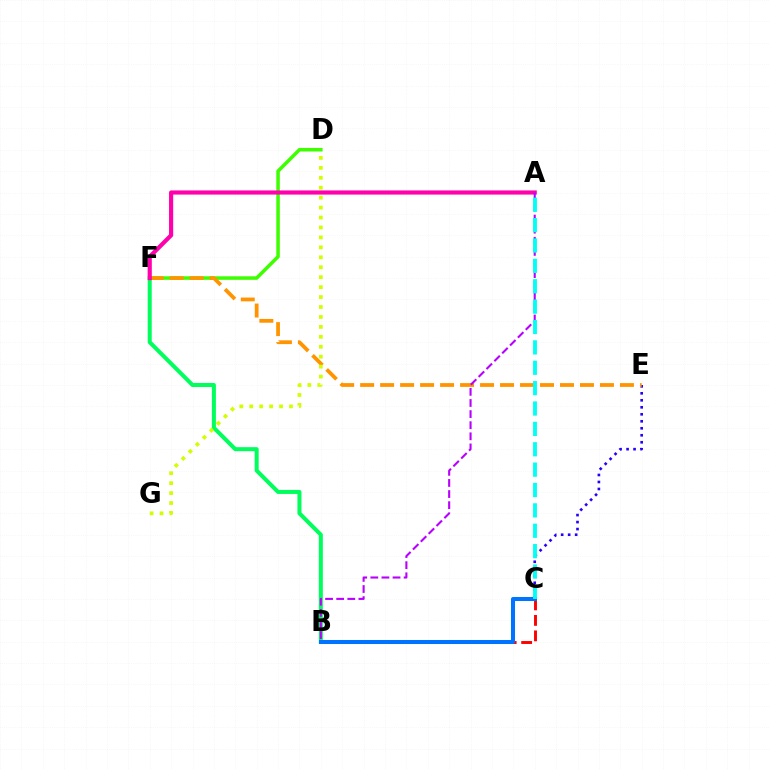{('B', 'C'): [{'color': '#ff0000', 'line_style': 'dashed', 'thickness': 2.1}, {'color': '#0074ff', 'line_style': 'solid', 'thickness': 2.9}], ('C', 'E'): [{'color': '#2500ff', 'line_style': 'dotted', 'thickness': 1.9}], ('B', 'F'): [{'color': '#00ff5c', 'line_style': 'solid', 'thickness': 2.89}], ('D', 'F'): [{'color': '#3dff00', 'line_style': 'solid', 'thickness': 2.54}], ('E', 'F'): [{'color': '#ff9400', 'line_style': 'dashed', 'thickness': 2.72}], ('A', 'F'): [{'color': '#ff00ac', 'line_style': 'solid', 'thickness': 2.99}], ('A', 'B'): [{'color': '#b900ff', 'line_style': 'dashed', 'thickness': 1.51}], ('A', 'C'): [{'color': '#00fff6', 'line_style': 'dashed', 'thickness': 2.77}], ('D', 'G'): [{'color': '#d1ff00', 'line_style': 'dotted', 'thickness': 2.7}]}